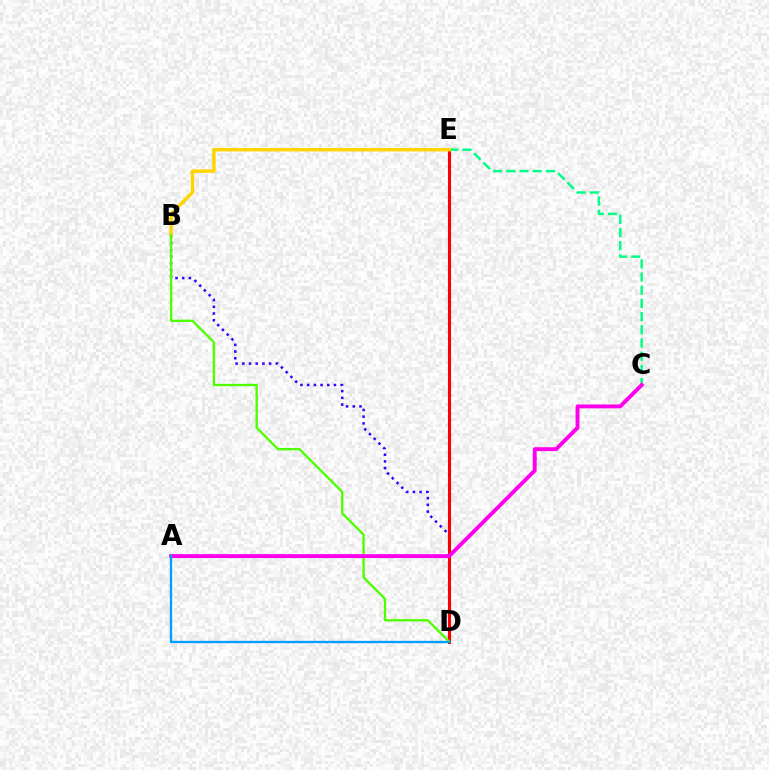{('B', 'D'): [{'color': '#3700ff', 'line_style': 'dotted', 'thickness': 1.82}, {'color': '#4fff00', 'line_style': 'solid', 'thickness': 1.69}], ('D', 'E'): [{'color': '#ff0000', 'line_style': 'solid', 'thickness': 2.22}], ('C', 'E'): [{'color': '#00ff86', 'line_style': 'dashed', 'thickness': 1.79}], ('B', 'E'): [{'color': '#ffd500', 'line_style': 'solid', 'thickness': 2.48}], ('A', 'C'): [{'color': '#ff00ed', 'line_style': 'solid', 'thickness': 2.81}], ('A', 'D'): [{'color': '#009eff', 'line_style': 'solid', 'thickness': 1.67}]}